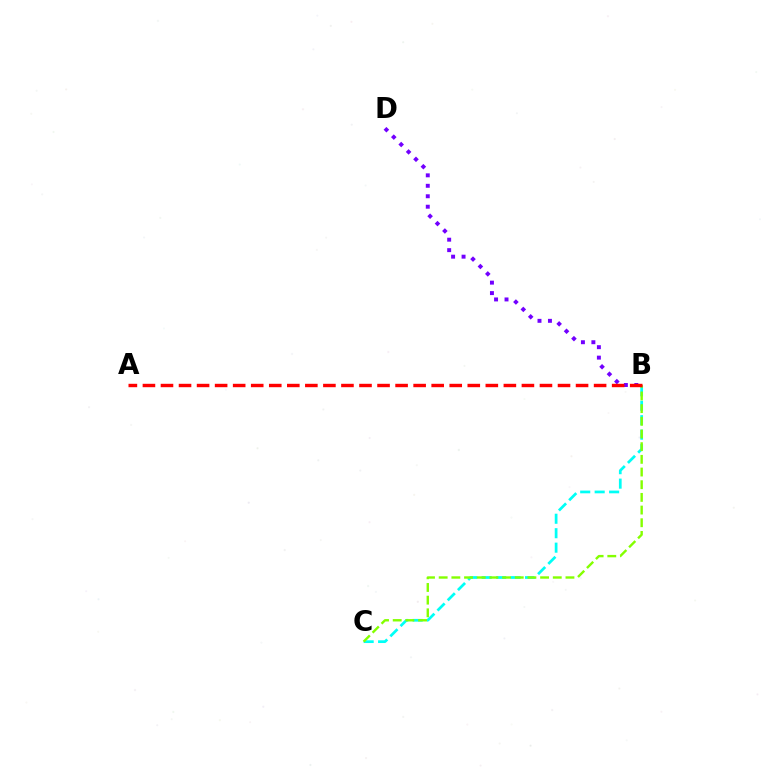{('B', 'C'): [{'color': '#00fff6', 'line_style': 'dashed', 'thickness': 1.96}, {'color': '#84ff00', 'line_style': 'dashed', 'thickness': 1.72}], ('B', 'D'): [{'color': '#7200ff', 'line_style': 'dotted', 'thickness': 2.84}], ('A', 'B'): [{'color': '#ff0000', 'line_style': 'dashed', 'thickness': 2.45}]}